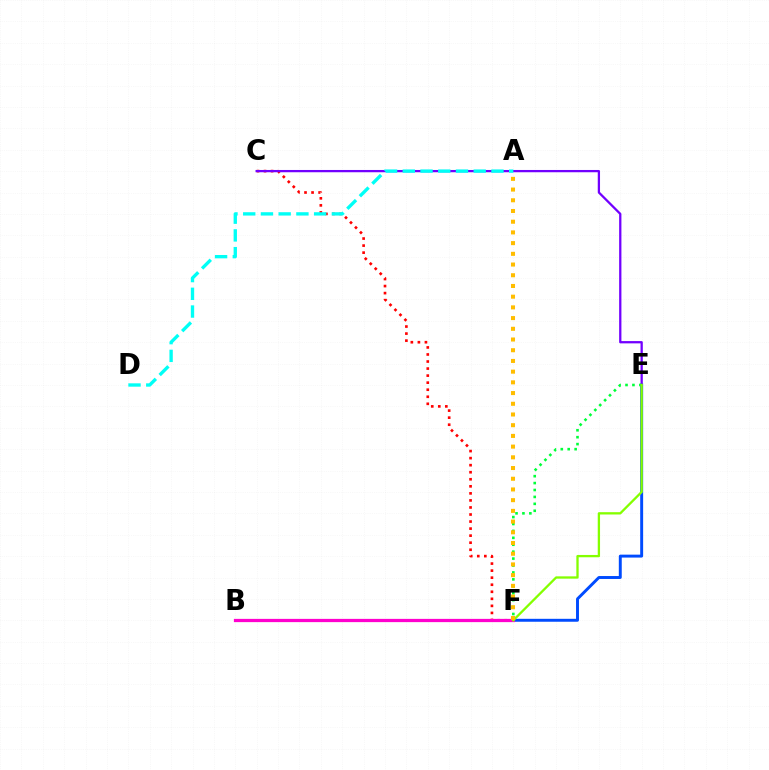{('C', 'F'): [{'color': '#ff0000', 'line_style': 'dotted', 'thickness': 1.91}], ('E', 'F'): [{'color': '#004bff', 'line_style': 'solid', 'thickness': 2.11}, {'color': '#00ff39', 'line_style': 'dotted', 'thickness': 1.88}, {'color': '#84ff00', 'line_style': 'solid', 'thickness': 1.66}], ('B', 'F'): [{'color': '#ff00cf', 'line_style': 'solid', 'thickness': 2.34}], ('C', 'E'): [{'color': '#7200ff', 'line_style': 'solid', 'thickness': 1.64}], ('A', 'D'): [{'color': '#00fff6', 'line_style': 'dashed', 'thickness': 2.41}], ('A', 'F'): [{'color': '#ffbd00', 'line_style': 'dotted', 'thickness': 2.91}]}